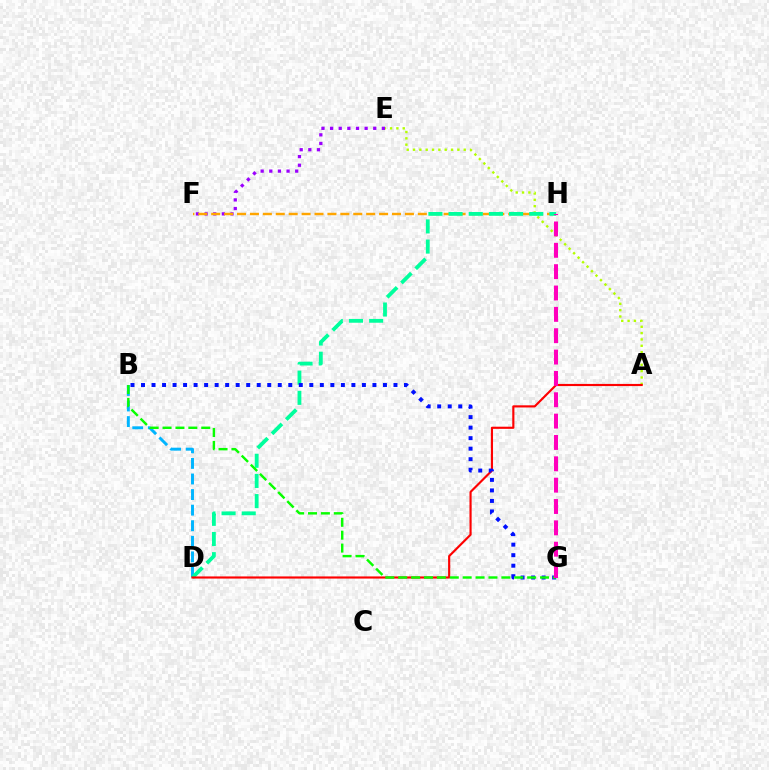{('A', 'E'): [{'color': '#b3ff00', 'line_style': 'dotted', 'thickness': 1.72}], ('E', 'F'): [{'color': '#9b00ff', 'line_style': 'dotted', 'thickness': 2.34}], ('F', 'H'): [{'color': '#ffa500', 'line_style': 'dashed', 'thickness': 1.75}], ('B', 'D'): [{'color': '#00b5ff', 'line_style': 'dashed', 'thickness': 2.12}], ('D', 'H'): [{'color': '#00ff9d', 'line_style': 'dashed', 'thickness': 2.74}], ('A', 'D'): [{'color': '#ff0000', 'line_style': 'solid', 'thickness': 1.55}], ('B', 'G'): [{'color': '#0010ff', 'line_style': 'dotted', 'thickness': 2.86}, {'color': '#08ff00', 'line_style': 'dashed', 'thickness': 1.75}], ('G', 'H'): [{'color': '#ff00bd', 'line_style': 'dashed', 'thickness': 2.9}]}